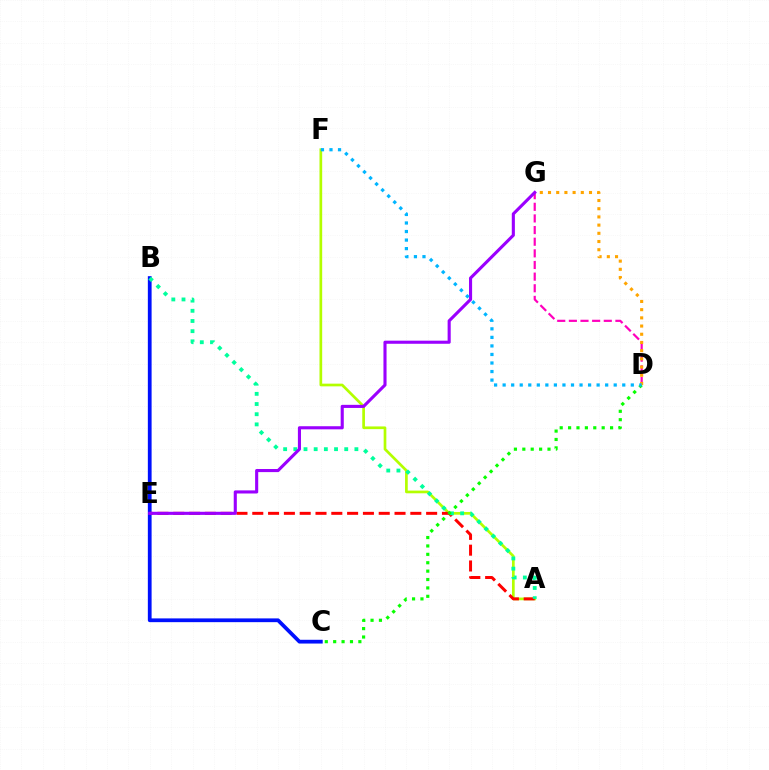{('B', 'C'): [{'color': '#0010ff', 'line_style': 'solid', 'thickness': 2.71}], ('A', 'F'): [{'color': '#b3ff00', 'line_style': 'solid', 'thickness': 1.94}], ('A', 'E'): [{'color': '#ff0000', 'line_style': 'dashed', 'thickness': 2.15}], ('A', 'B'): [{'color': '#00ff9d', 'line_style': 'dotted', 'thickness': 2.77}], ('D', 'G'): [{'color': '#ff00bd', 'line_style': 'dashed', 'thickness': 1.58}, {'color': '#ffa500', 'line_style': 'dotted', 'thickness': 2.23}], ('E', 'G'): [{'color': '#9b00ff', 'line_style': 'solid', 'thickness': 2.23}], ('C', 'D'): [{'color': '#08ff00', 'line_style': 'dotted', 'thickness': 2.28}], ('D', 'F'): [{'color': '#00b5ff', 'line_style': 'dotted', 'thickness': 2.32}]}